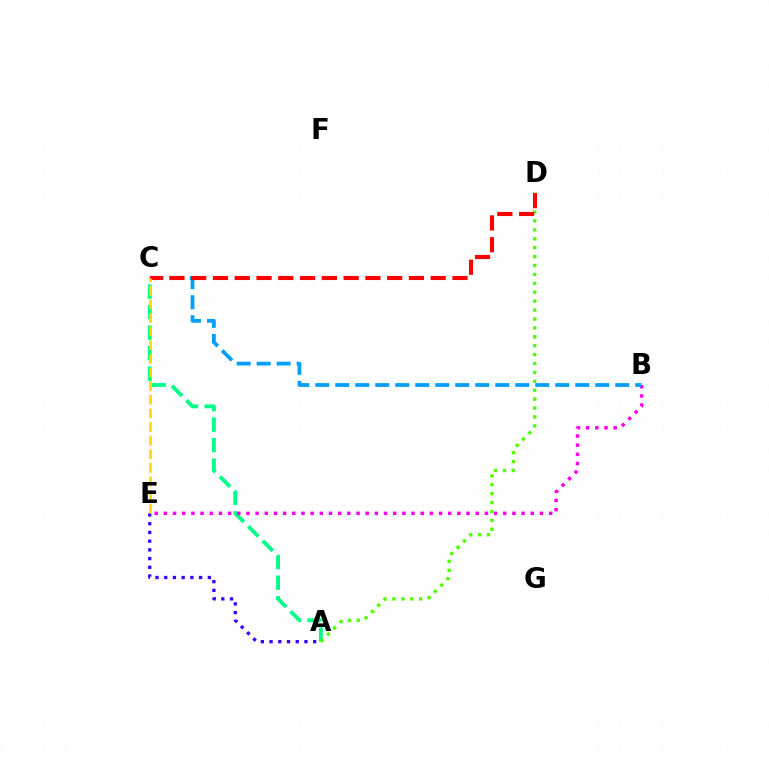{('A', 'E'): [{'color': '#3700ff', 'line_style': 'dotted', 'thickness': 2.37}], ('A', 'C'): [{'color': '#00ff86', 'line_style': 'dashed', 'thickness': 2.79}], ('B', 'E'): [{'color': '#ff00ed', 'line_style': 'dotted', 'thickness': 2.49}], ('A', 'D'): [{'color': '#4fff00', 'line_style': 'dotted', 'thickness': 2.42}], ('B', 'C'): [{'color': '#009eff', 'line_style': 'dashed', 'thickness': 2.72}], ('C', 'D'): [{'color': '#ff0000', 'line_style': 'dashed', 'thickness': 2.96}], ('C', 'E'): [{'color': '#ffd500', 'line_style': 'dashed', 'thickness': 1.85}]}